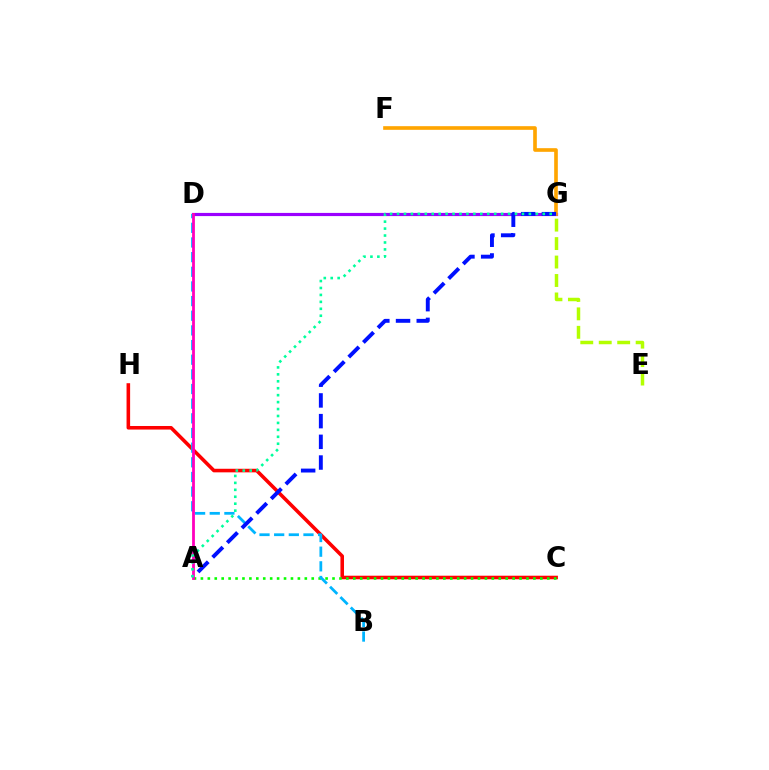{('C', 'H'): [{'color': '#ff0000', 'line_style': 'solid', 'thickness': 2.57}], ('D', 'G'): [{'color': '#9b00ff', 'line_style': 'solid', 'thickness': 2.28}], ('F', 'G'): [{'color': '#ffa500', 'line_style': 'solid', 'thickness': 2.63}], ('A', 'C'): [{'color': '#08ff00', 'line_style': 'dotted', 'thickness': 1.88}], ('B', 'D'): [{'color': '#00b5ff', 'line_style': 'dashed', 'thickness': 1.99}], ('A', 'G'): [{'color': '#0010ff', 'line_style': 'dashed', 'thickness': 2.81}, {'color': '#00ff9d', 'line_style': 'dotted', 'thickness': 1.89}], ('A', 'D'): [{'color': '#ff00bd', 'line_style': 'solid', 'thickness': 2.02}], ('E', 'G'): [{'color': '#b3ff00', 'line_style': 'dashed', 'thickness': 2.51}]}